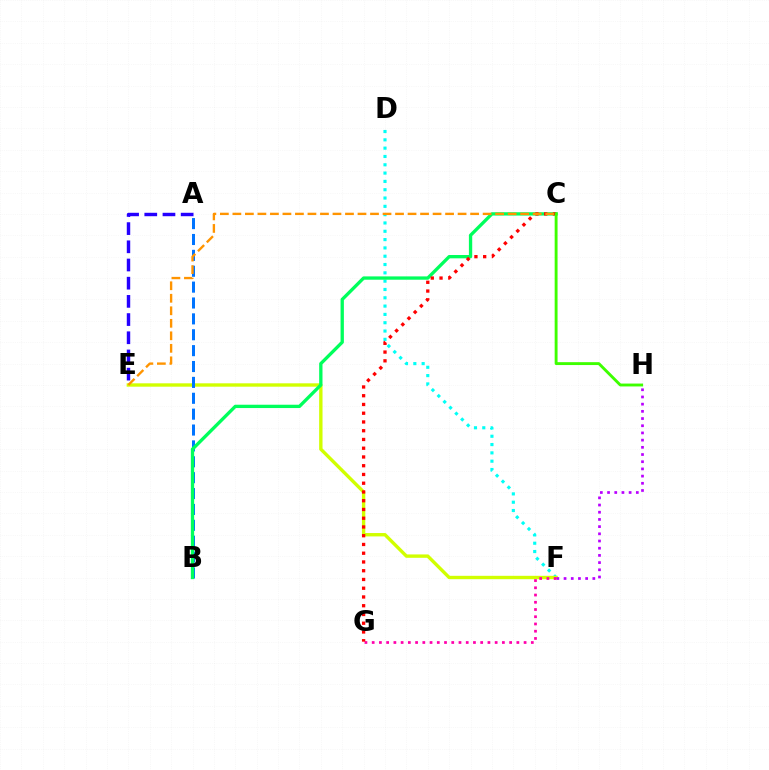{('A', 'E'): [{'color': '#2500ff', 'line_style': 'dashed', 'thickness': 2.47}], ('D', 'F'): [{'color': '#00fff6', 'line_style': 'dotted', 'thickness': 2.26}], ('E', 'F'): [{'color': '#d1ff00', 'line_style': 'solid', 'thickness': 2.43}], ('A', 'B'): [{'color': '#0074ff', 'line_style': 'dashed', 'thickness': 2.16}], ('B', 'C'): [{'color': '#00ff5c', 'line_style': 'solid', 'thickness': 2.39}], ('F', 'G'): [{'color': '#ff00ac', 'line_style': 'dotted', 'thickness': 1.97}], ('C', 'G'): [{'color': '#ff0000', 'line_style': 'dotted', 'thickness': 2.38}], ('C', 'E'): [{'color': '#ff9400', 'line_style': 'dashed', 'thickness': 1.7}], ('C', 'H'): [{'color': '#3dff00', 'line_style': 'solid', 'thickness': 2.08}], ('F', 'H'): [{'color': '#b900ff', 'line_style': 'dotted', 'thickness': 1.95}]}